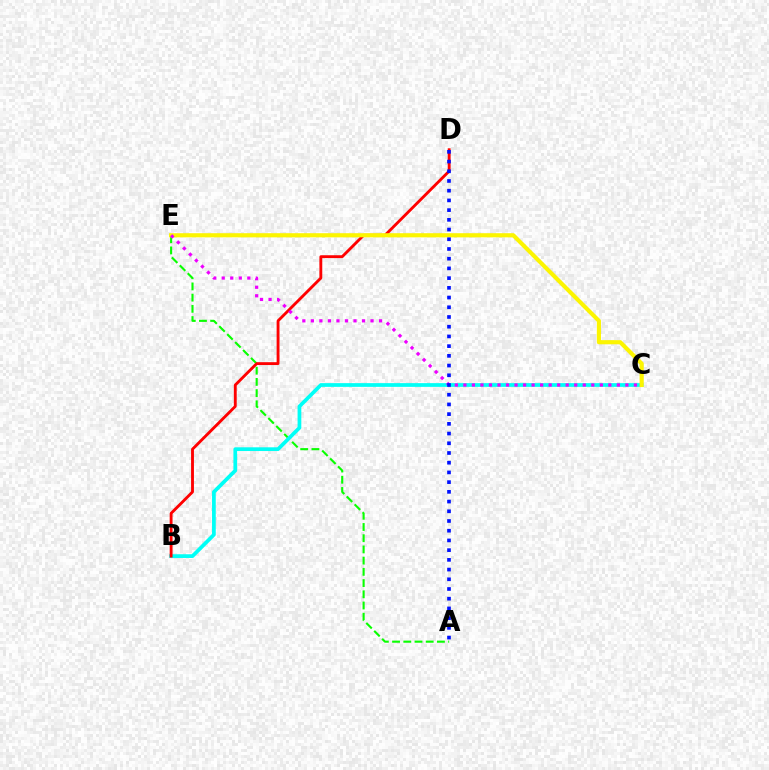{('A', 'E'): [{'color': '#08ff00', 'line_style': 'dashed', 'thickness': 1.52}], ('B', 'C'): [{'color': '#00fff6', 'line_style': 'solid', 'thickness': 2.68}], ('B', 'D'): [{'color': '#ff0000', 'line_style': 'solid', 'thickness': 2.06}], ('C', 'E'): [{'color': '#fcf500', 'line_style': 'solid', 'thickness': 2.99}, {'color': '#ee00ff', 'line_style': 'dotted', 'thickness': 2.32}], ('A', 'D'): [{'color': '#0010ff', 'line_style': 'dotted', 'thickness': 2.64}]}